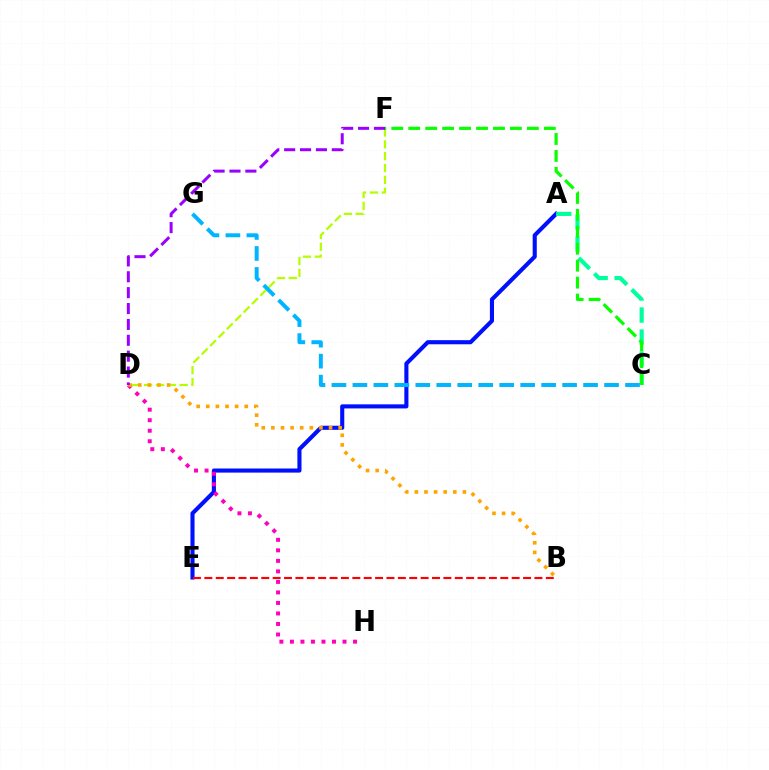{('D', 'F'): [{'color': '#b3ff00', 'line_style': 'dashed', 'thickness': 1.61}, {'color': '#9b00ff', 'line_style': 'dashed', 'thickness': 2.16}], ('A', 'E'): [{'color': '#0010ff', 'line_style': 'solid', 'thickness': 2.95}], ('D', 'H'): [{'color': '#ff00bd', 'line_style': 'dotted', 'thickness': 2.86}], ('B', 'D'): [{'color': '#ffa500', 'line_style': 'dotted', 'thickness': 2.61}], ('B', 'E'): [{'color': '#ff0000', 'line_style': 'dashed', 'thickness': 1.55}], ('A', 'C'): [{'color': '#00ff9d', 'line_style': 'dashed', 'thickness': 2.99}], ('C', 'G'): [{'color': '#00b5ff', 'line_style': 'dashed', 'thickness': 2.85}], ('C', 'F'): [{'color': '#08ff00', 'line_style': 'dashed', 'thickness': 2.3}]}